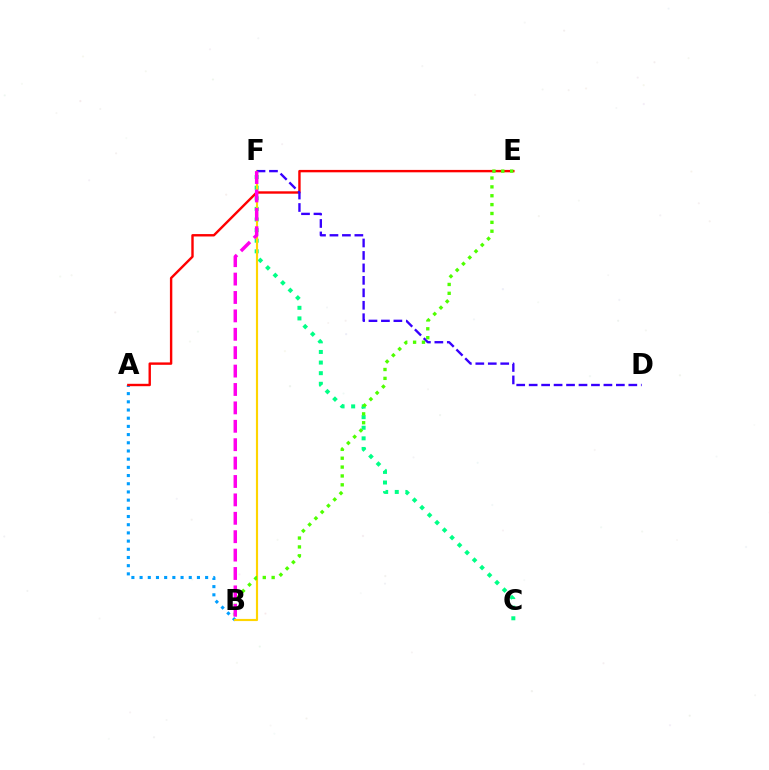{('A', 'B'): [{'color': '#009eff', 'line_style': 'dotted', 'thickness': 2.23}], ('C', 'F'): [{'color': '#00ff86', 'line_style': 'dotted', 'thickness': 2.88}], ('B', 'F'): [{'color': '#ffd500', 'line_style': 'solid', 'thickness': 1.54}, {'color': '#ff00ed', 'line_style': 'dashed', 'thickness': 2.5}], ('A', 'E'): [{'color': '#ff0000', 'line_style': 'solid', 'thickness': 1.73}], ('D', 'F'): [{'color': '#3700ff', 'line_style': 'dashed', 'thickness': 1.69}], ('B', 'E'): [{'color': '#4fff00', 'line_style': 'dotted', 'thickness': 2.41}]}